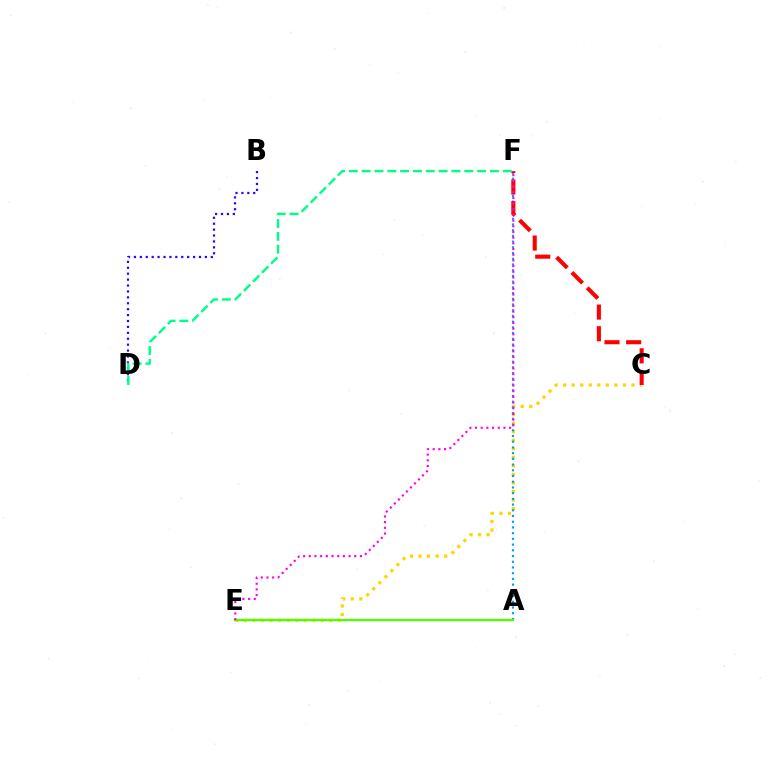{('C', 'E'): [{'color': '#ffd500', 'line_style': 'dotted', 'thickness': 2.32}], ('A', 'F'): [{'color': '#009eff', 'line_style': 'dotted', 'thickness': 1.55}], ('B', 'D'): [{'color': '#3700ff', 'line_style': 'dotted', 'thickness': 1.61}], ('A', 'E'): [{'color': '#4fff00', 'line_style': 'solid', 'thickness': 1.65}], ('C', 'F'): [{'color': '#ff0000', 'line_style': 'dashed', 'thickness': 2.94}], ('E', 'F'): [{'color': '#ff00ed', 'line_style': 'dotted', 'thickness': 1.54}], ('D', 'F'): [{'color': '#00ff86', 'line_style': 'dashed', 'thickness': 1.74}]}